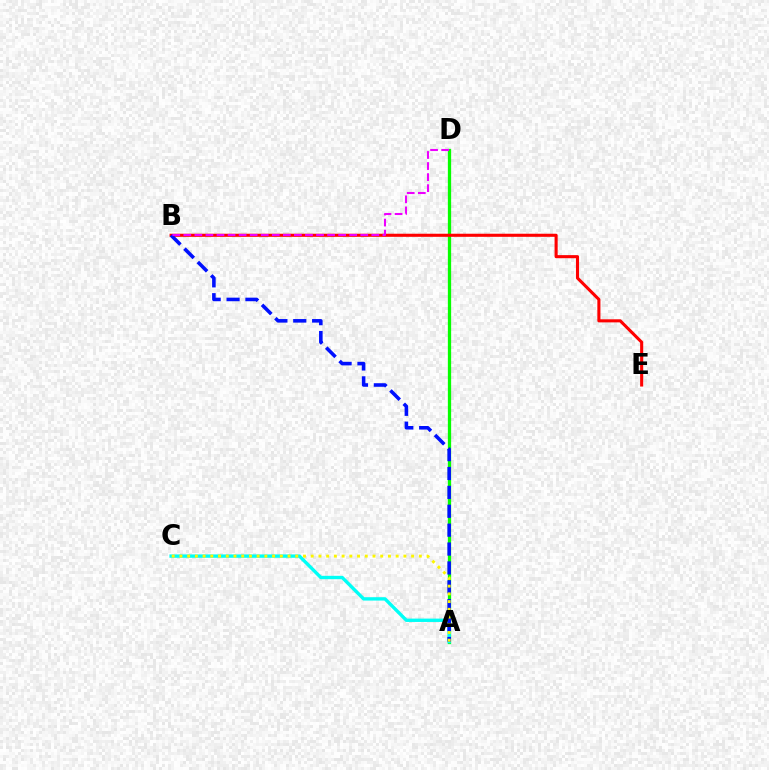{('A', 'D'): [{'color': '#08ff00', 'line_style': 'solid', 'thickness': 2.36}], ('B', 'E'): [{'color': '#ff0000', 'line_style': 'solid', 'thickness': 2.22}], ('A', 'C'): [{'color': '#00fff6', 'line_style': 'solid', 'thickness': 2.42}, {'color': '#fcf500', 'line_style': 'dotted', 'thickness': 2.1}], ('A', 'B'): [{'color': '#0010ff', 'line_style': 'dashed', 'thickness': 2.57}], ('B', 'D'): [{'color': '#ee00ff', 'line_style': 'dashed', 'thickness': 1.5}]}